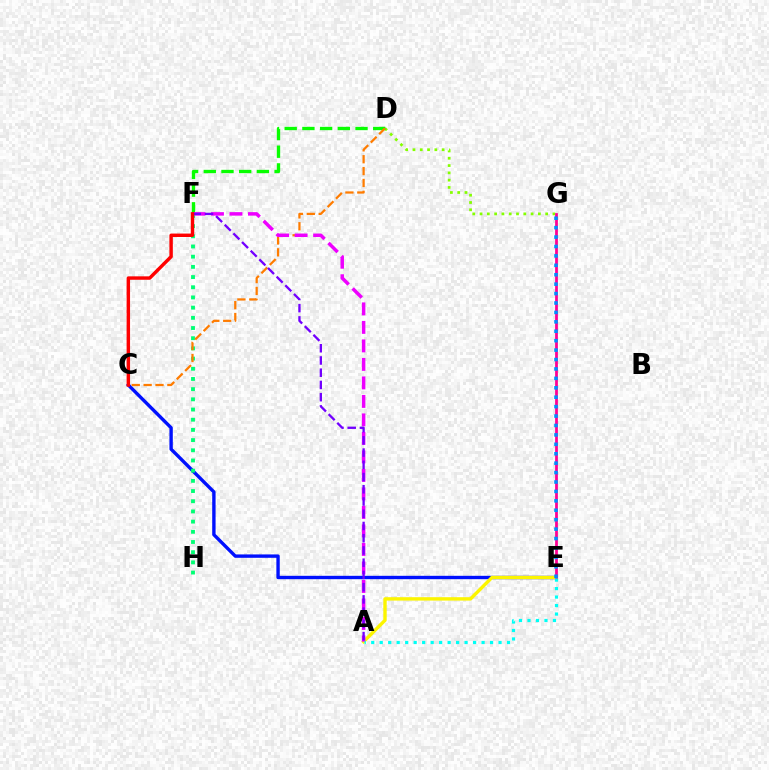{('C', 'E'): [{'color': '#0010ff', 'line_style': 'solid', 'thickness': 2.43}], ('A', 'E'): [{'color': '#fcf500', 'line_style': 'solid', 'thickness': 2.44}, {'color': '#00fff6', 'line_style': 'dotted', 'thickness': 2.31}], ('F', 'H'): [{'color': '#00ff74', 'line_style': 'dotted', 'thickness': 2.77}], ('D', 'G'): [{'color': '#84ff00', 'line_style': 'dotted', 'thickness': 1.98}], ('D', 'F'): [{'color': '#08ff00', 'line_style': 'dashed', 'thickness': 2.4}], ('E', 'G'): [{'color': '#ff0094', 'line_style': 'solid', 'thickness': 1.99}, {'color': '#008cff', 'line_style': 'dotted', 'thickness': 2.56}], ('C', 'D'): [{'color': '#ff7c00', 'line_style': 'dashed', 'thickness': 1.61}], ('A', 'F'): [{'color': '#ee00ff', 'line_style': 'dashed', 'thickness': 2.51}, {'color': '#7200ff', 'line_style': 'dashed', 'thickness': 1.66}], ('C', 'F'): [{'color': '#ff0000', 'line_style': 'solid', 'thickness': 2.47}]}